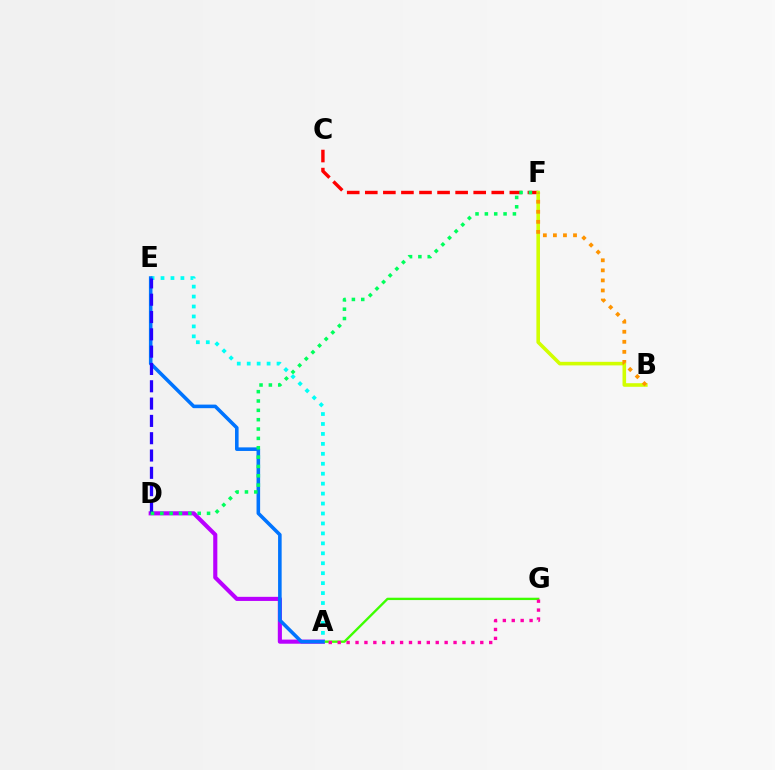{('A', 'D'): [{'color': '#b900ff', 'line_style': 'solid', 'thickness': 2.96}], ('A', 'G'): [{'color': '#3dff00', 'line_style': 'solid', 'thickness': 1.69}, {'color': '#ff00ac', 'line_style': 'dotted', 'thickness': 2.42}], ('C', 'F'): [{'color': '#ff0000', 'line_style': 'dashed', 'thickness': 2.45}], ('A', 'E'): [{'color': '#00fff6', 'line_style': 'dotted', 'thickness': 2.7}, {'color': '#0074ff', 'line_style': 'solid', 'thickness': 2.58}], ('B', 'F'): [{'color': '#d1ff00', 'line_style': 'solid', 'thickness': 2.58}, {'color': '#ff9400', 'line_style': 'dotted', 'thickness': 2.73}], ('D', 'E'): [{'color': '#2500ff', 'line_style': 'dashed', 'thickness': 2.35}], ('D', 'F'): [{'color': '#00ff5c', 'line_style': 'dotted', 'thickness': 2.54}]}